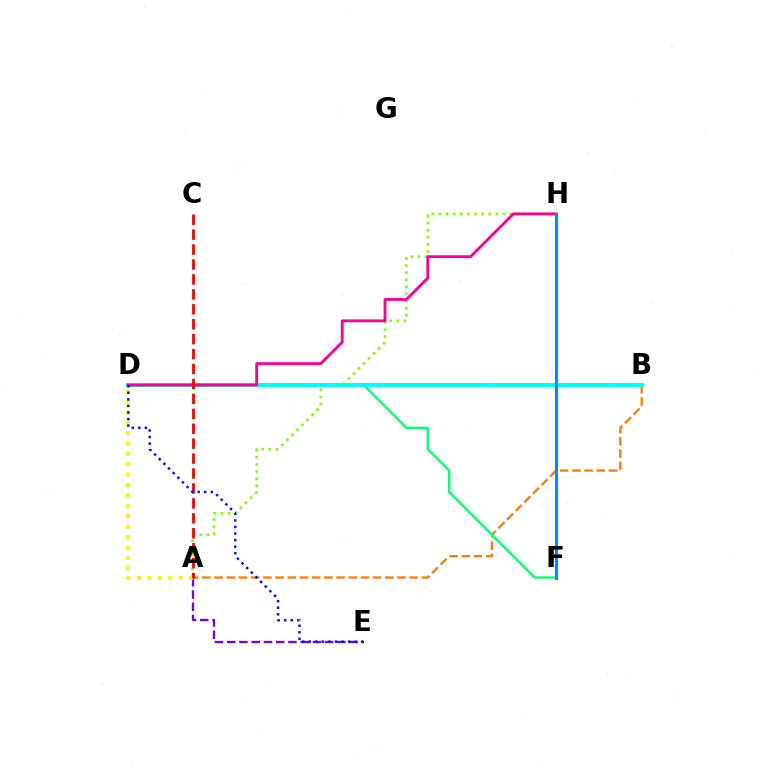{('A', 'E'): [{'color': '#7200ff', 'line_style': 'dashed', 'thickness': 1.66}], ('A', 'H'): [{'color': '#84ff00', 'line_style': 'dotted', 'thickness': 1.93}], ('A', 'B'): [{'color': '#ff7c00', 'line_style': 'dashed', 'thickness': 1.66}], ('D', 'F'): [{'color': '#00ff74', 'line_style': 'solid', 'thickness': 1.68}], ('B', 'D'): [{'color': '#00fff6', 'line_style': 'solid', 'thickness': 2.88}], ('A', 'D'): [{'color': '#fcf500', 'line_style': 'dotted', 'thickness': 2.83}], ('D', 'H'): [{'color': '#ff0094', 'line_style': 'solid', 'thickness': 2.05}], ('F', 'H'): [{'color': '#ee00ff', 'line_style': 'dashed', 'thickness': 1.88}, {'color': '#08ff00', 'line_style': 'dashed', 'thickness': 2.17}, {'color': '#008cff', 'line_style': 'solid', 'thickness': 2.21}], ('A', 'C'): [{'color': '#ff0000', 'line_style': 'dashed', 'thickness': 2.03}], ('D', 'E'): [{'color': '#0010ff', 'line_style': 'dotted', 'thickness': 1.78}]}